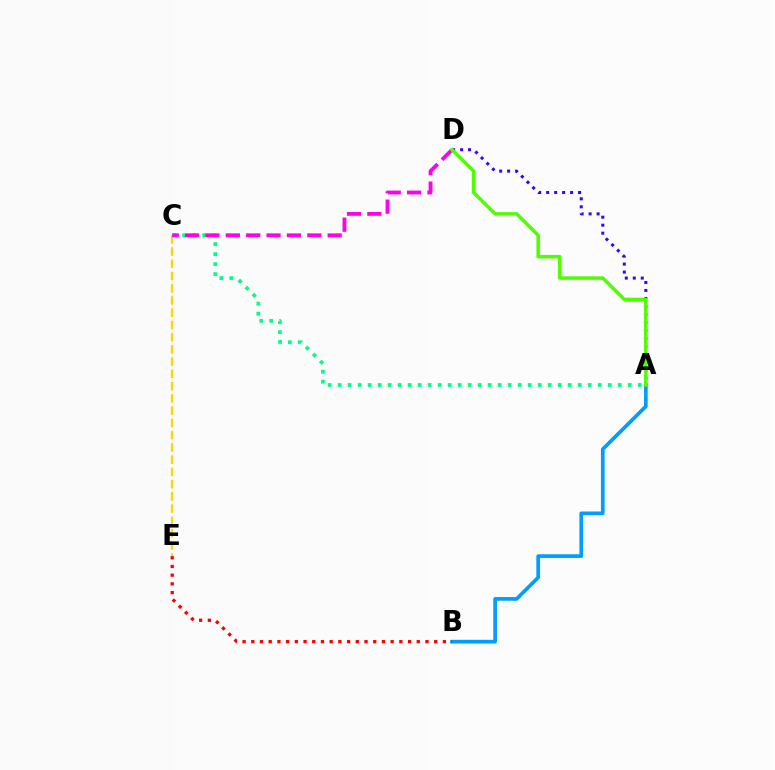{('A', 'D'): [{'color': '#3700ff', 'line_style': 'dotted', 'thickness': 2.17}, {'color': '#4fff00', 'line_style': 'solid', 'thickness': 2.53}], ('C', 'E'): [{'color': '#ffd500', 'line_style': 'dashed', 'thickness': 1.66}], ('A', 'C'): [{'color': '#00ff86', 'line_style': 'dotted', 'thickness': 2.72}], ('C', 'D'): [{'color': '#ff00ed', 'line_style': 'dashed', 'thickness': 2.77}], ('A', 'B'): [{'color': '#009eff', 'line_style': 'solid', 'thickness': 2.67}], ('B', 'E'): [{'color': '#ff0000', 'line_style': 'dotted', 'thickness': 2.37}]}